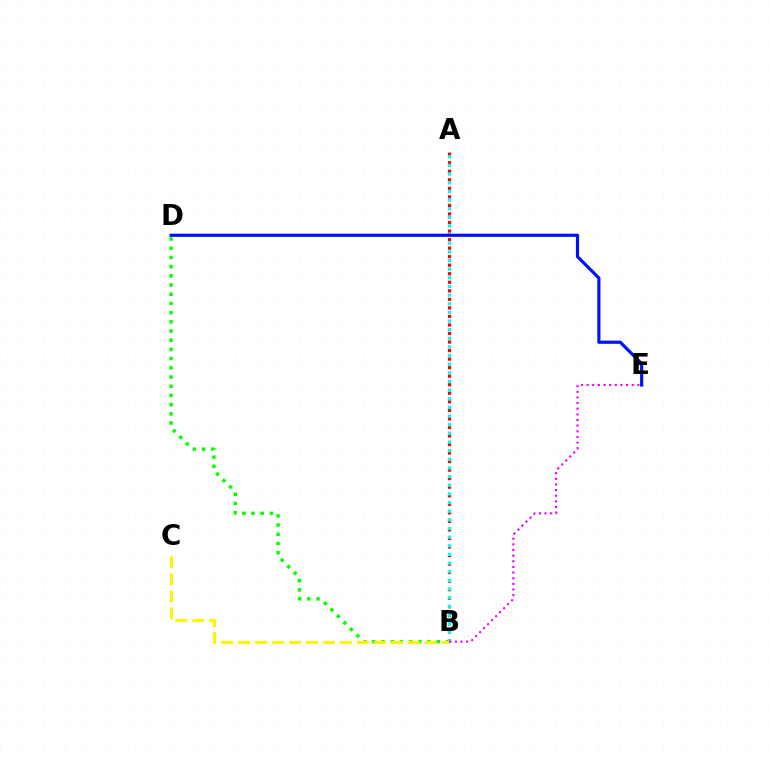{('A', 'B'): [{'color': '#ff0000', 'line_style': 'dotted', 'thickness': 2.32}, {'color': '#00fff6', 'line_style': 'dotted', 'thickness': 2.35}], ('B', 'D'): [{'color': '#08ff00', 'line_style': 'dotted', 'thickness': 2.5}], ('B', 'C'): [{'color': '#fcf500', 'line_style': 'dashed', 'thickness': 2.31}], ('B', 'E'): [{'color': '#ee00ff', 'line_style': 'dotted', 'thickness': 1.53}], ('D', 'E'): [{'color': '#0010ff', 'line_style': 'solid', 'thickness': 2.28}]}